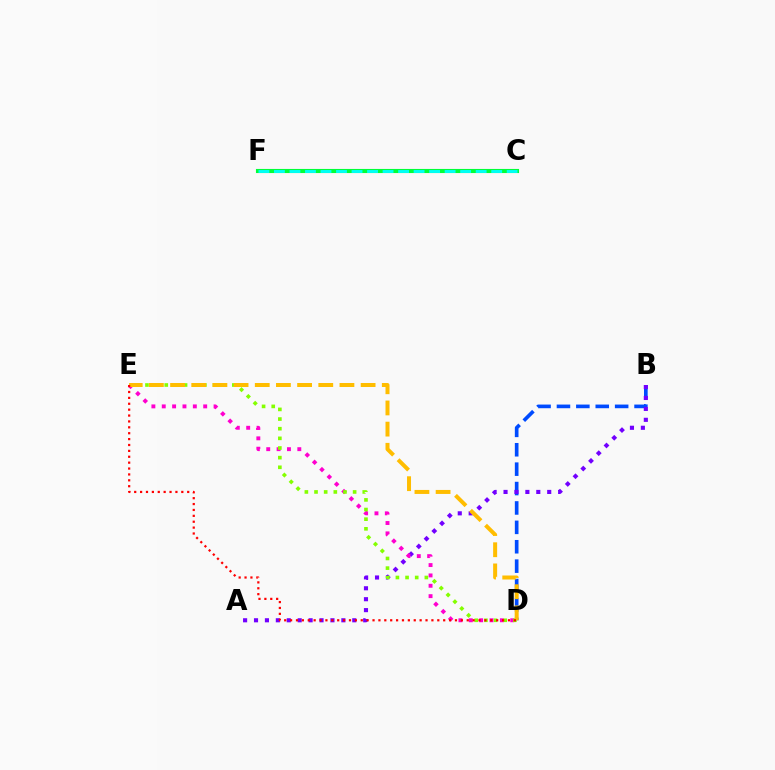{('B', 'D'): [{'color': '#004bff', 'line_style': 'dashed', 'thickness': 2.64}], ('A', 'B'): [{'color': '#7200ff', 'line_style': 'dotted', 'thickness': 2.97}], ('D', 'E'): [{'color': '#ff00cf', 'line_style': 'dotted', 'thickness': 2.82}, {'color': '#84ff00', 'line_style': 'dotted', 'thickness': 2.62}, {'color': '#ffbd00', 'line_style': 'dashed', 'thickness': 2.88}, {'color': '#ff0000', 'line_style': 'dotted', 'thickness': 1.6}], ('C', 'F'): [{'color': '#00ff39', 'line_style': 'solid', 'thickness': 2.96}, {'color': '#00fff6', 'line_style': 'dashed', 'thickness': 2.11}]}